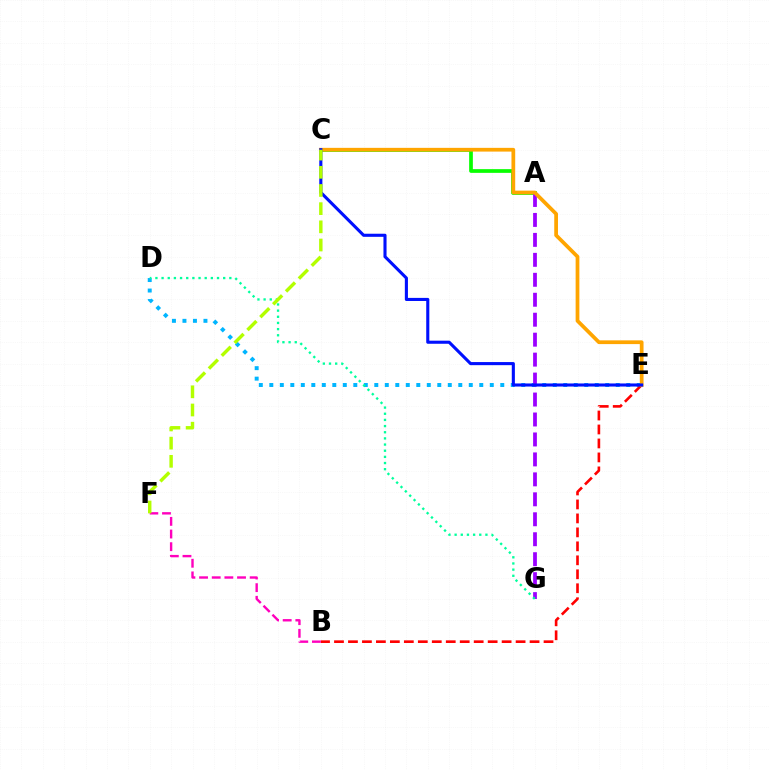{('A', 'C'): [{'color': '#08ff00', 'line_style': 'solid', 'thickness': 2.67}], ('D', 'E'): [{'color': '#00b5ff', 'line_style': 'dotted', 'thickness': 2.85}], ('B', 'E'): [{'color': '#ff0000', 'line_style': 'dashed', 'thickness': 1.9}], ('A', 'G'): [{'color': '#9b00ff', 'line_style': 'dashed', 'thickness': 2.71}], ('C', 'E'): [{'color': '#ffa500', 'line_style': 'solid', 'thickness': 2.69}, {'color': '#0010ff', 'line_style': 'solid', 'thickness': 2.23}], ('D', 'G'): [{'color': '#00ff9d', 'line_style': 'dotted', 'thickness': 1.67}], ('B', 'F'): [{'color': '#ff00bd', 'line_style': 'dashed', 'thickness': 1.72}], ('C', 'F'): [{'color': '#b3ff00', 'line_style': 'dashed', 'thickness': 2.47}]}